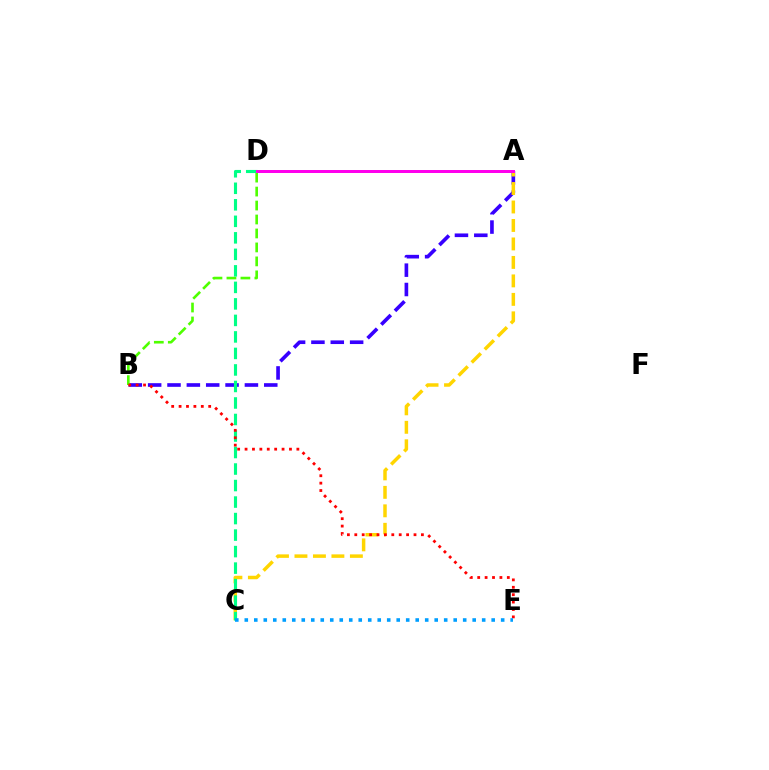{('A', 'B'): [{'color': '#3700ff', 'line_style': 'dashed', 'thickness': 2.63}], ('B', 'D'): [{'color': '#4fff00', 'line_style': 'dashed', 'thickness': 1.9}], ('A', 'C'): [{'color': '#ffd500', 'line_style': 'dashed', 'thickness': 2.51}], ('C', 'D'): [{'color': '#00ff86', 'line_style': 'dashed', 'thickness': 2.24}], ('A', 'D'): [{'color': '#ff00ed', 'line_style': 'solid', 'thickness': 2.16}], ('B', 'E'): [{'color': '#ff0000', 'line_style': 'dotted', 'thickness': 2.01}], ('C', 'E'): [{'color': '#009eff', 'line_style': 'dotted', 'thickness': 2.58}]}